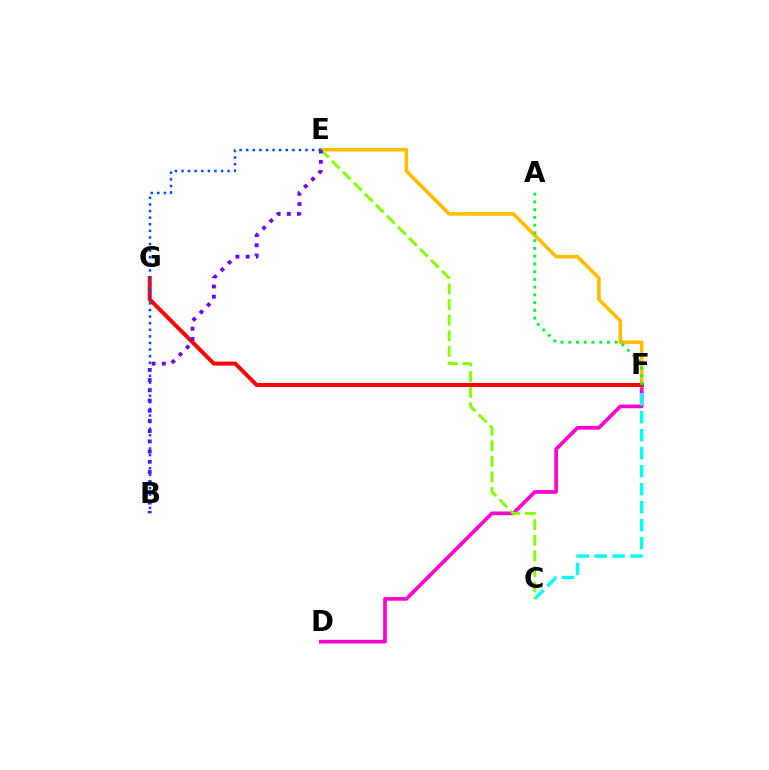{('E', 'F'): [{'color': '#ffbd00', 'line_style': 'solid', 'thickness': 2.58}], ('D', 'F'): [{'color': '#ff00cf', 'line_style': 'solid', 'thickness': 2.65}], ('C', 'F'): [{'color': '#00fff6', 'line_style': 'dashed', 'thickness': 2.44}], ('C', 'E'): [{'color': '#84ff00', 'line_style': 'dashed', 'thickness': 2.12}], ('F', 'G'): [{'color': '#ff0000', 'line_style': 'solid', 'thickness': 2.86}], ('B', 'E'): [{'color': '#7200ff', 'line_style': 'dotted', 'thickness': 2.77}, {'color': '#004bff', 'line_style': 'dotted', 'thickness': 1.79}], ('A', 'F'): [{'color': '#00ff39', 'line_style': 'dotted', 'thickness': 2.11}]}